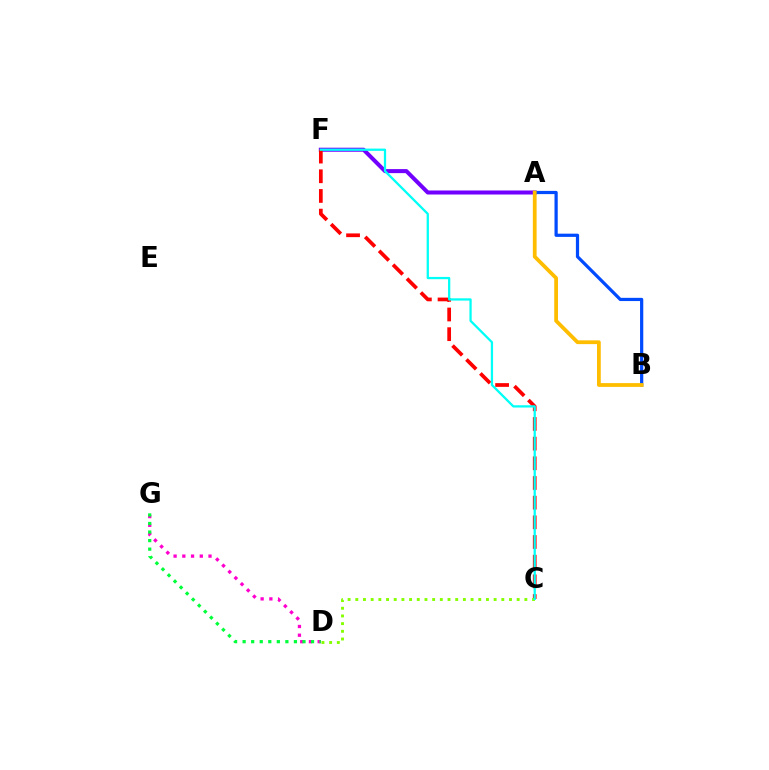{('A', 'F'): [{'color': '#7200ff', 'line_style': 'solid', 'thickness': 2.9}], ('D', 'G'): [{'color': '#ff00cf', 'line_style': 'dotted', 'thickness': 2.37}, {'color': '#00ff39', 'line_style': 'dotted', 'thickness': 2.32}], ('C', 'F'): [{'color': '#ff0000', 'line_style': 'dashed', 'thickness': 2.67}, {'color': '#00fff6', 'line_style': 'solid', 'thickness': 1.63}], ('A', 'B'): [{'color': '#004bff', 'line_style': 'solid', 'thickness': 2.32}, {'color': '#ffbd00', 'line_style': 'solid', 'thickness': 2.72}], ('C', 'D'): [{'color': '#84ff00', 'line_style': 'dotted', 'thickness': 2.09}]}